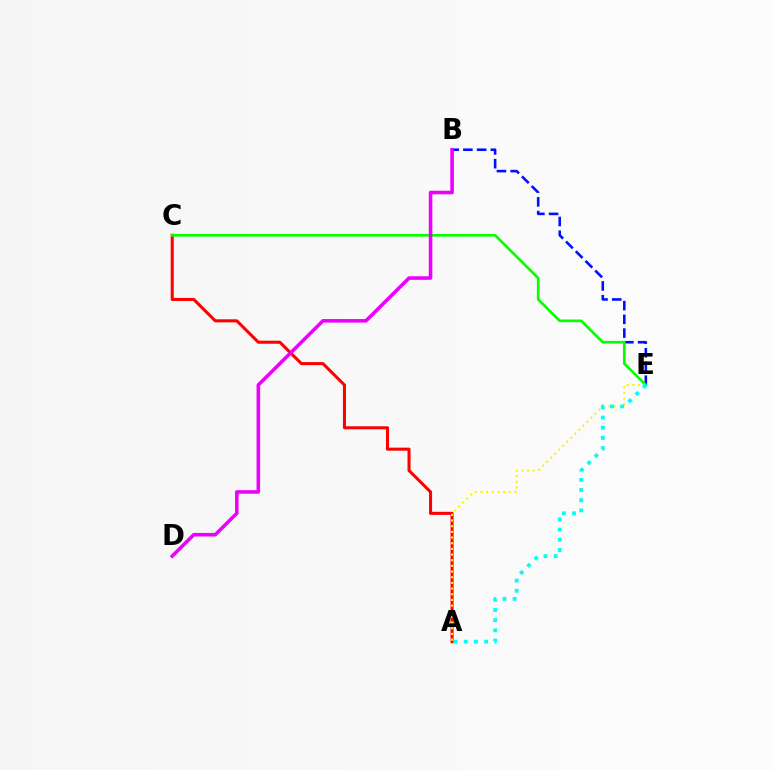{('A', 'C'): [{'color': '#ff0000', 'line_style': 'solid', 'thickness': 2.2}], ('B', 'E'): [{'color': '#0010ff', 'line_style': 'dashed', 'thickness': 1.87}], ('A', 'E'): [{'color': '#fcf500', 'line_style': 'dotted', 'thickness': 1.54}, {'color': '#00fff6', 'line_style': 'dotted', 'thickness': 2.77}], ('C', 'E'): [{'color': '#08ff00', 'line_style': 'solid', 'thickness': 1.94}], ('B', 'D'): [{'color': '#ee00ff', 'line_style': 'solid', 'thickness': 2.57}]}